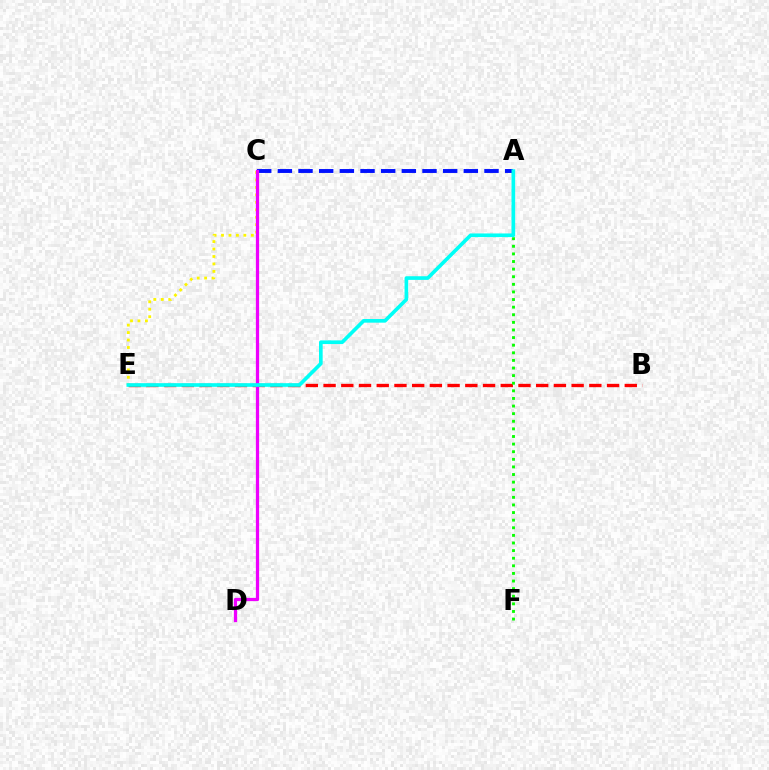{('A', 'C'): [{'color': '#0010ff', 'line_style': 'dashed', 'thickness': 2.81}], ('C', 'E'): [{'color': '#fcf500', 'line_style': 'dotted', 'thickness': 2.03}], ('B', 'E'): [{'color': '#ff0000', 'line_style': 'dashed', 'thickness': 2.41}], ('C', 'D'): [{'color': '#ee00ff', 'line_style': 'solid', 'thickness': 2.34}], ('A', 'F'): [{'color': '#08ff00', 'line_style': 'dotted', 'thickness': 2.07}], ('A', 'E'): [{'color': '#00fff6', 'line_style': 'solid', 'thickness': 2.63}]}